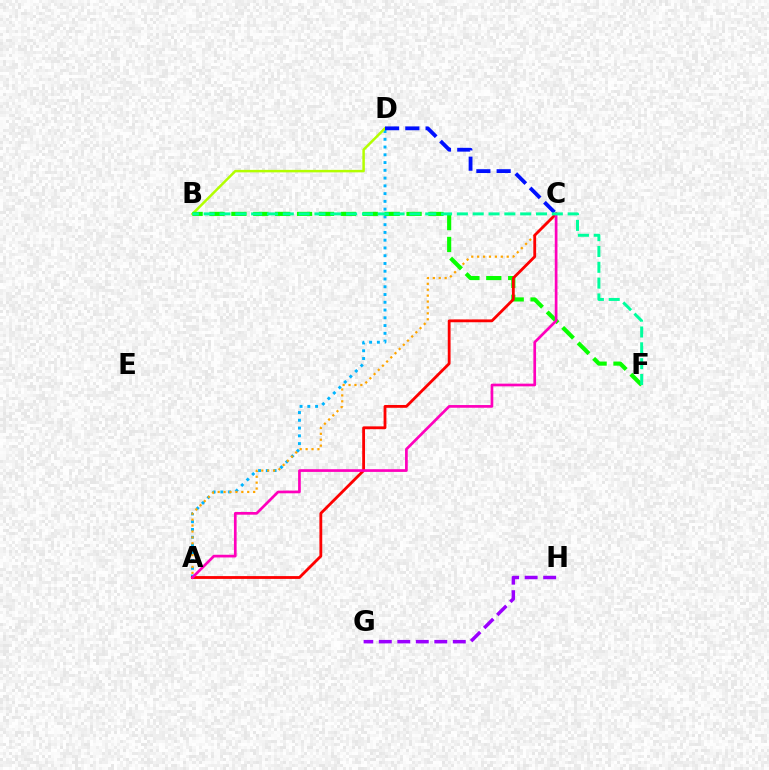{('G', 'H'): [{'color': '#9b00ff', 'line_style': 'dashed', 'thickness': 2.51}], ('A', 'D'): [{'color': '#00b5ff', 'line_style': 'dotted', 'thickness': 2.11}], ('B', 'D'): [{'color': '#b3ff00', 'line_style': 'solid', 'thickness': 1.79}], ('A', 'C'): [{'color': '#ffa500', 'line_style': 'dotted', 'thickness': 1.61}, {'color': '#ff0000', 'line_style': 'solid', 'thickness': 2.03}, {'color': '#ff00bd', 'line_style': 'solid', 'thickness': 1.94}], ('B', 'F'): [{'color': '#08ff00', 'line_style': 'dashed', 'thickness': 2.97}, {'color': '#00ff9d', 'line_style': 'dashed', 'thickness': 2.15}], ('C', 'D'): [{'color': '#0010ff', 'line_style': 'dashed', 'thickness': 2.75}]}